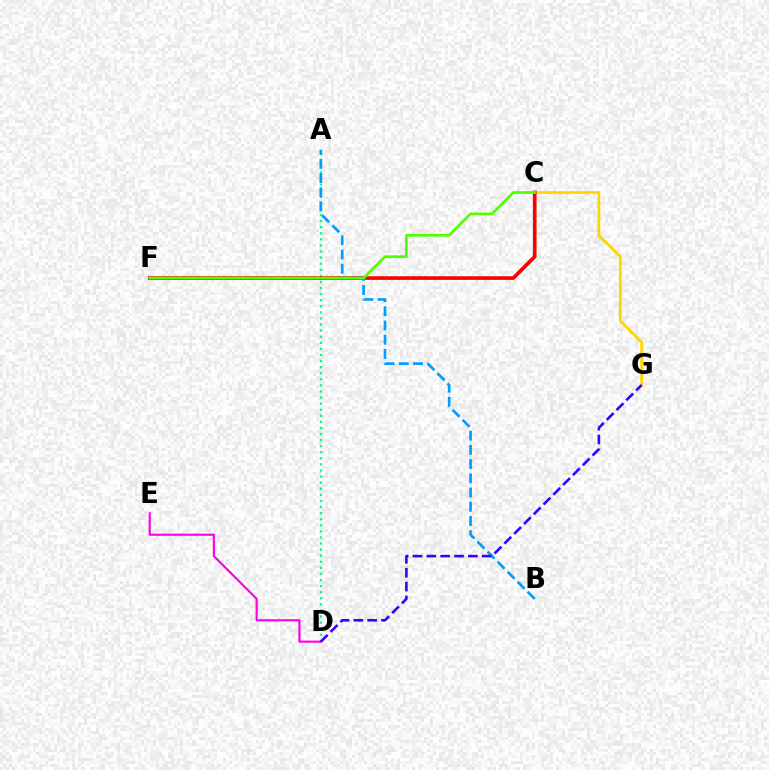{('C', 'G'): [{'color': '#ffd500', 'line_style': 'solid', 'thickness': 2.0}], ('A', 'D'): [{'color': '#00ff86', 'line_style': 'dotted', 'thickness': 1.65}], ('C', 'F'): [{'color': '#ff0000', 'line_style': 'solid', 'thickness': 2.63}, {'color': '#4fff00', 'line_style': 'solid', 'thickness': 1.93}], ('A', 'B'): [{'color': '#009eff', 'line_style': 'dashed', 'thickness': 1.93}], ('D', 'E'): [{'color': '#ff00ed', 'line_style': 'solid', 'thickness': 1.55}], ('D', 'G'): [{'color': '#3700ff', 'line_style': 'dashed', 'thickness': 1.88}]}